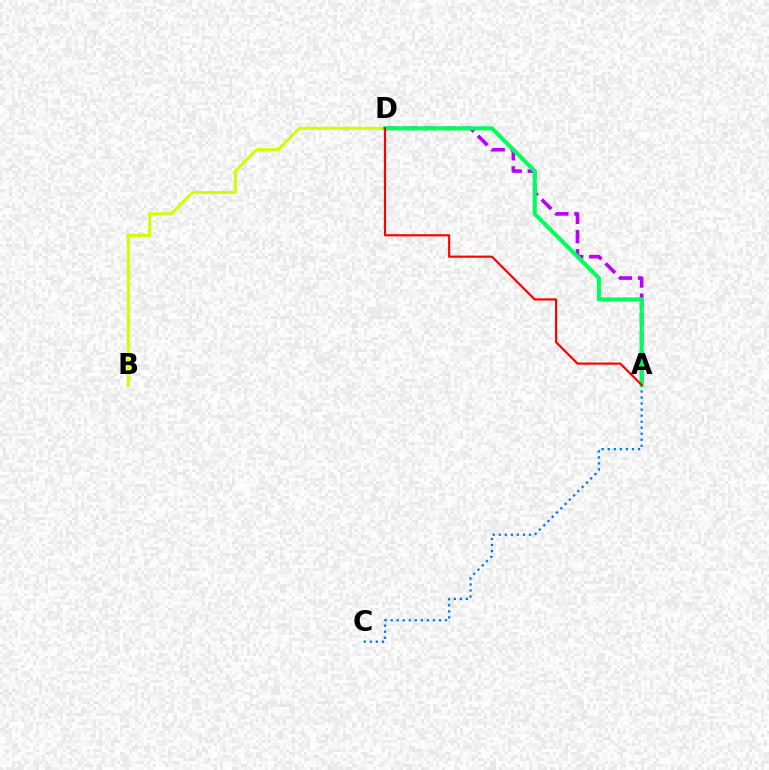{('A', 'C'): [{'color': '#0074ff', 'line_style': 'dotted', 'thickness': 1.64}], ('A', 'D'): [{'color': '#b900ff', 'line_style': 'dashed', 'thickness': 2.61}, {'color': '#00ff5c', 'line_style': 'solid', 'thickness': 2.93}, {'color': '#ff0000', 'line_style': 'solid', 'thickness': 1.57}], ('B', 'D'): [{'color': '#d1ff00', 'line_style': 'solid', 'thickness': 2.19}]}